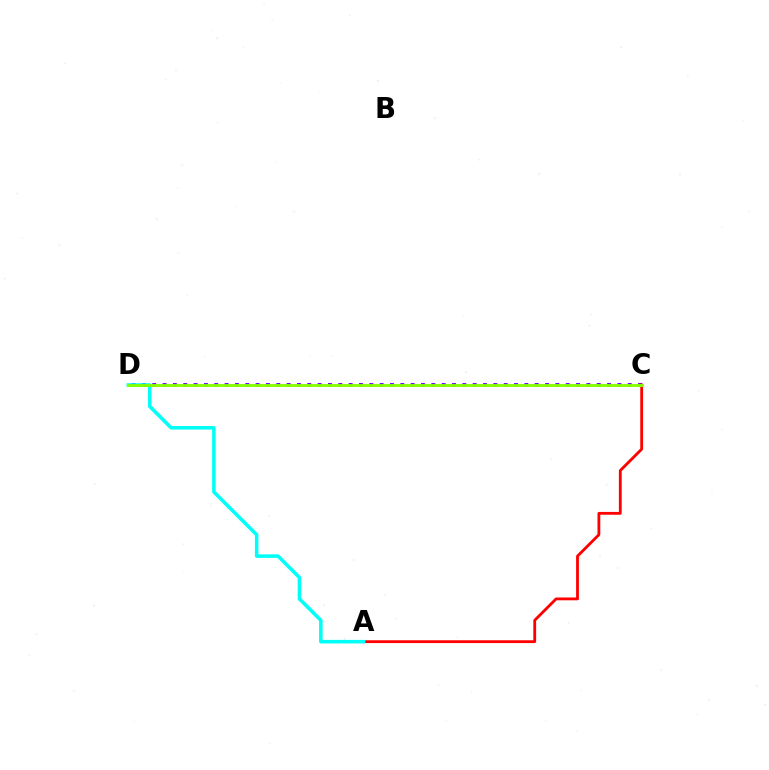{('C', 'D'): [{'color': '#7200ff', 'line_style': 'dotted', 'thickness': 2.81}, {'color': '#84ff00', 'line_style': 'solid', 'thickness': 2.06}], ('A', 'C'): [{'color': '#ff0000', 'line_style': 'solid', 'thickness': 2.02}], ('A', 'D'): [{'color': '#00fff6', 'line_style': 'solid', 'thickness': 2.55}]}